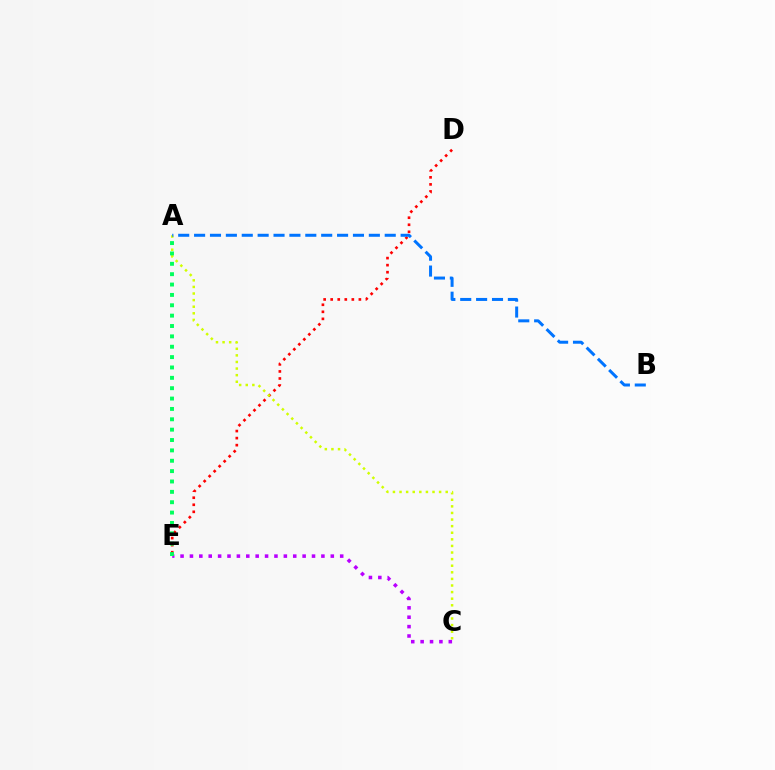{('D', 'E'): [{'color': '#ff0000', 'line_style': 'dotted', 'thickness': 1.92}], ('A', 'C'): [{'color': '#d1ff00', 'line_style': 'dotted', 'thickness': 1.79}], ('C', 'E'): [{'color': '#b900ff', 'line_style': 'dotted', 'thickness': 2.55}], ('A', 'E'): [{'color': '#00ff5c', 'line_style': 'dotted', 'thickness': 2.82}], ('A', 'B'): [{'color': '#0074ff', 'line_style': 'dashed', 'thickness': 2.16}]}